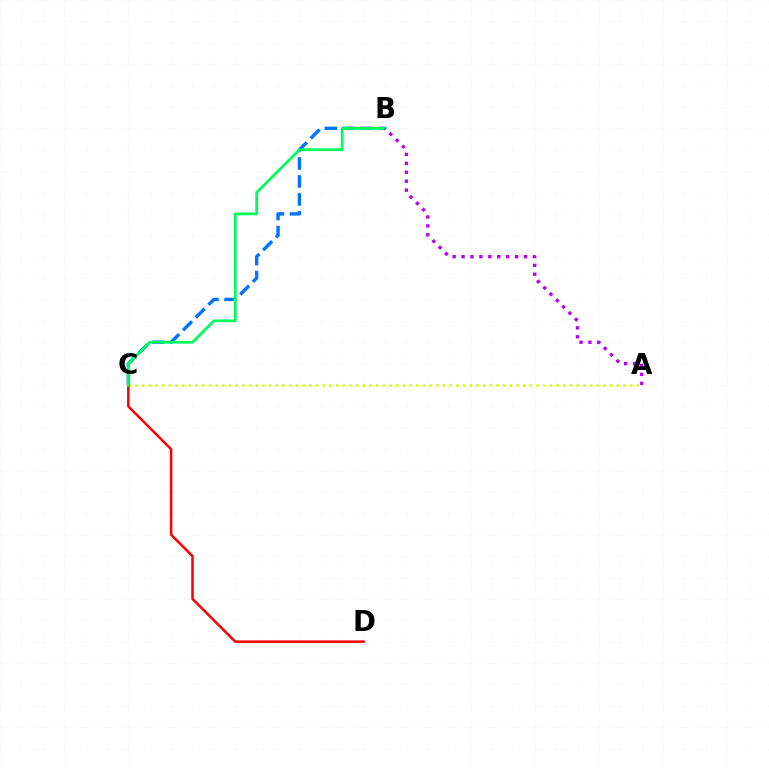{('B', 'C'): [{'color': '#0074ff', 'line_style': 'dashed', 'thickness': 2.44}, {'color': '#00ff5c', 'line_style': 'solid', 'thickness': 2.01}], ('A', 'C'): [{'color': '#d1ff00', 'line_style': 'dotted', 'thickness': 1.82}], ('C', 'D'): [{'color': '#ff0000', 'line_style': 'solid', 'thickness': 1.81}], ('A', 'B'): [{'color': '#b900ff', 'line_style': 'dotted', 'thickness': 2.42}]}